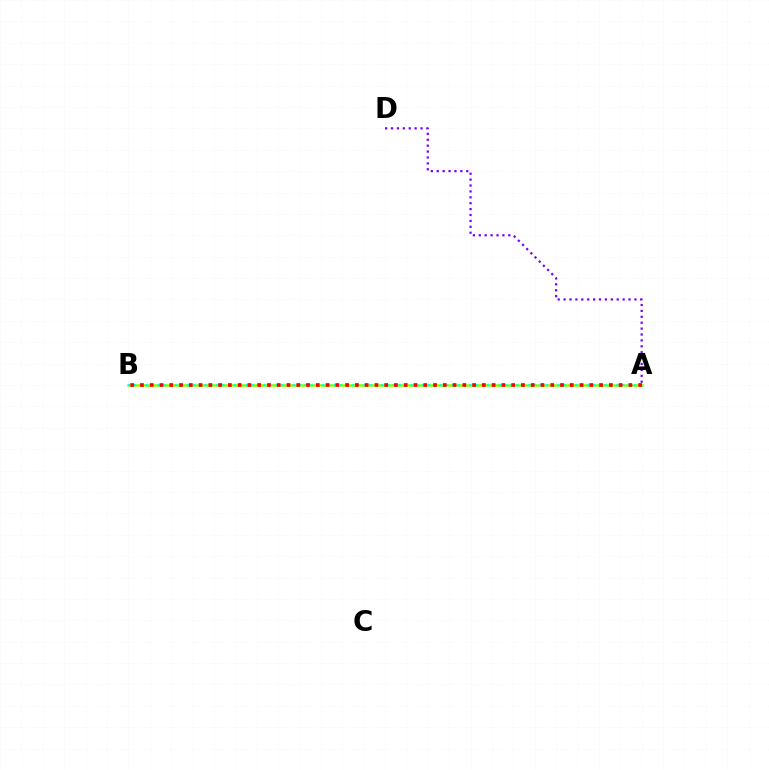{('A', 'D'): [{'color': '#7200ff', 'line_style': 'dotted', 'thickness': 1.6}], ('A', 'B'): [{'color': '#84ff00', 'line_style': 'solid', 'thickness': 1.8}, {'color': '#00fff6', 'line_style': 'dotted', 'thickness': 1.6}, {'color': '#ff0000', 'line_style': 'dotted', 'thickness': 2.65}]}